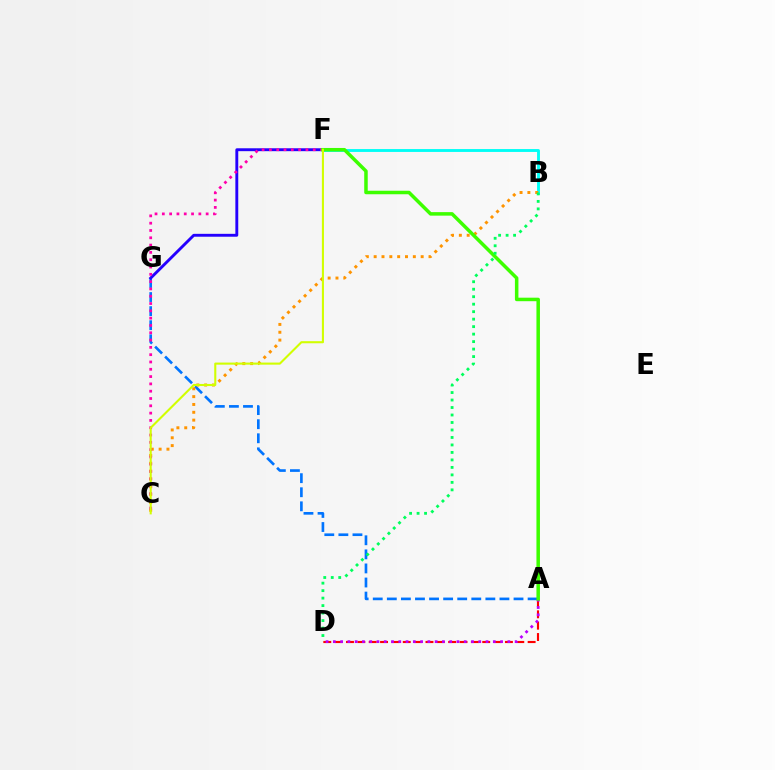{('A', 'G'): [{'color': '#0074ff', 'line_style': 'dashed', 'thickness': 1.91}], ('B', 'F'): [{'color': '#00fff6', 'line_style': 'solid', 'thickness': 2.07}], ('F', 'G'): [{'color': '#2500ff', 'line_style': 'solid', 'thickness': 2.08}], ('B', 'C'): [{'color': '#ff9400', 'line_style': 'dotted', 'thickness': 2.13}], ('A', 'D'): [{'color': '#ff0000', 'line_style': 'dashed', 'thickness': 1.54}, {'color': '#b900ff', 'line_style': 'dotted', 'thickness': 1.98}], ('C', 'F'): [{'color': '#ff00ac', 'line_style': 'dotted', 'thickness': 1.98}, {'color': '#d1ff00', 'line_style': 'solid', 'thickness': 1.51}], ('A', 'F'): [{'color': '#3dff00', 'line_style': 'solid', 'thickness': 2.53}], ('B', 'D'): [{'color': '#00ff5c', 'line_style': 'dotted', 'thickness': 2.03}]}